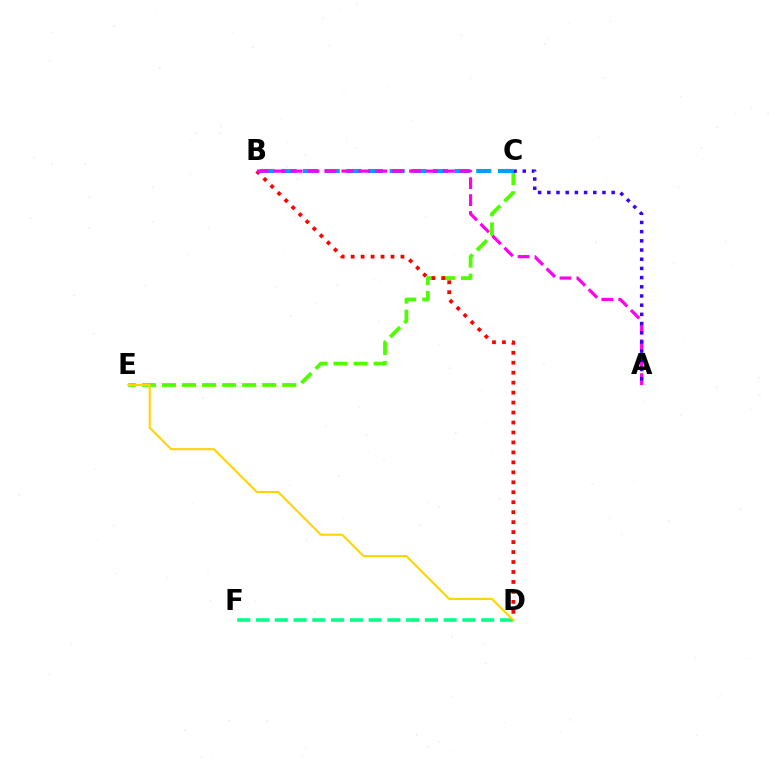{('D', 'F'): [{'color': '#00ff86', 'line_style': 'dashed', 'thickness': 2.55}], ('C', 'E'): [{'color': '#4fff00', 'line_style': 'dashed', 'thickness': 2.72}], ('B', 'D'): [{'color': '#ff0000', 'line_style': 'dotted', 'thickness': 2.71}], ('D', 'E'): [{'color': '#ffd500', 'line_style': 'solid', 'thickness': 1.51}], ('B', 'C'): [{'color': '#009eff', 'line_style': 'dashed', 'thickness': 2.94}], ('A', 'B'): [{'color': '#ff00ed', 'line_style': 'dashed', 'thickness': 2.3}], ('A', 'C'): [{'color': '#3700ff', 'line_style': 'dotted', 'thickness': 2.5}]}